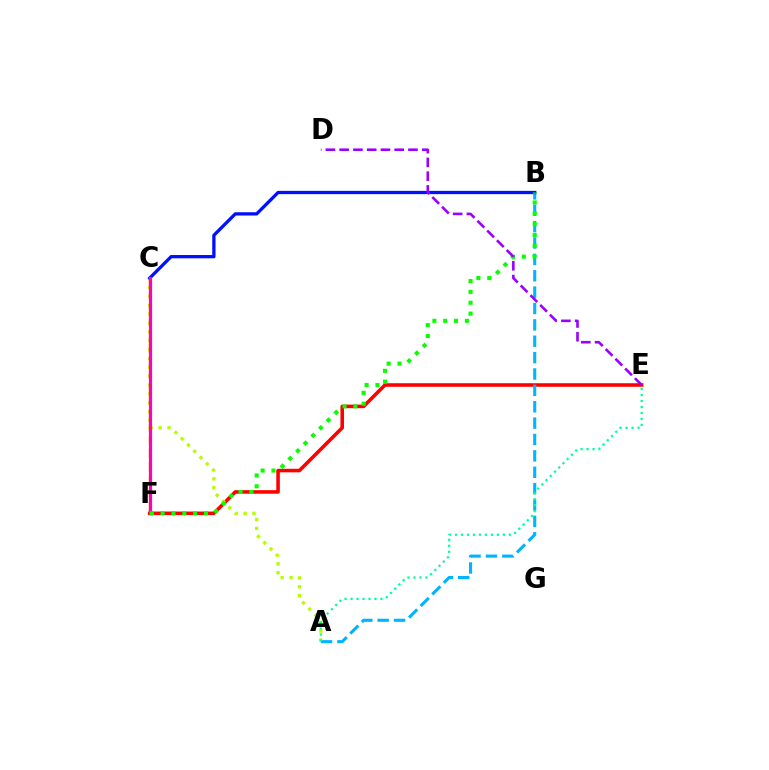{('E', 'F'): [{'color': '#ff0000', 'line_style': 'solid', 'thickness': 2.57}], ('A', 'C'): [{'color': '#b3ff00', 'line_style': 'dotted', 'thickness': 2.41}], ('C', 'F'): [{'color': '#ffa500', 'line_style': 'dashed', 'thickness': 1.79}, {'color': '#ff00bd', 'line_style': 'solid', 'thickness': 2.29}], ('A', 'B'): [{'color': '#00b5ff', 'line_style': 'dashed', 'thickness': 2.22}], ('B', 'C'): [{'color': '#0010ff', 'line_style': 'solid', 'thickness': 2.36}], ('A', 'E'): [{'color': '#00ff9d', 'line_style': 'dotted', 'thickness': 1.63}], ('B', 'F'): [{'color': '#08ff00', 'line_style': 'dotted', 'thickness': 2.95}], ('D', 'E'): [{'color': '#9b00ff', 'line_style': 'dashed', 'thickness': 1.87}]}